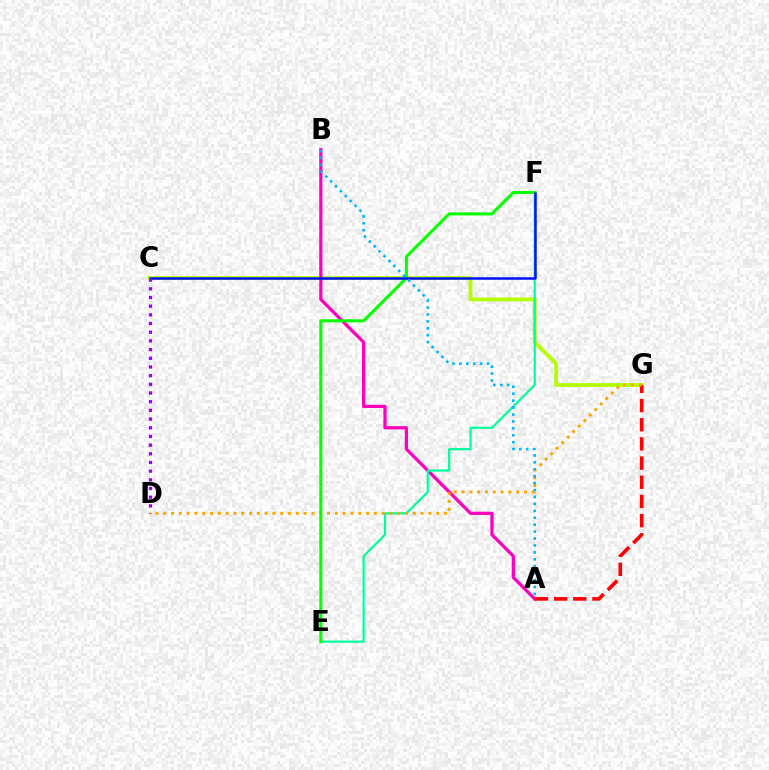{('C', 'G'): [{'color': '#b3ff00', 'line_style': 'solid', 'thickness': 2.72}], ('A', 'B'): [{'color': '#ff00bd', 'line_style': 'solid', 'thickness': 2.33}, {'color': '#00b5ff', 'line_style': 'dotted', 'thickness': 1.88}], ('A', 'G'): [{'color': '#ff0000', 'line_style': 'dashed', 'thickness': 2.61}], ('E', 'F'): [{'color': '#00ff9d', 'line_style': 'solid', 'thickness': 1.6}, {'color': '#08ff00', 'line_style': 'solid', 'thickness': 2.22}], ('D', 'G'): [{'color': '#ffa500', 'line_style': 'dotted', 'thickness': 2.12}], ('C', 'F'): [{'color': '#0010ff', 'line_style': 'solid', 'thickness': 1.8}], ('C', 'D'): [{'color': '#9b00ff', 'line_style': 'dotted', 'thickness': 2.36}]}